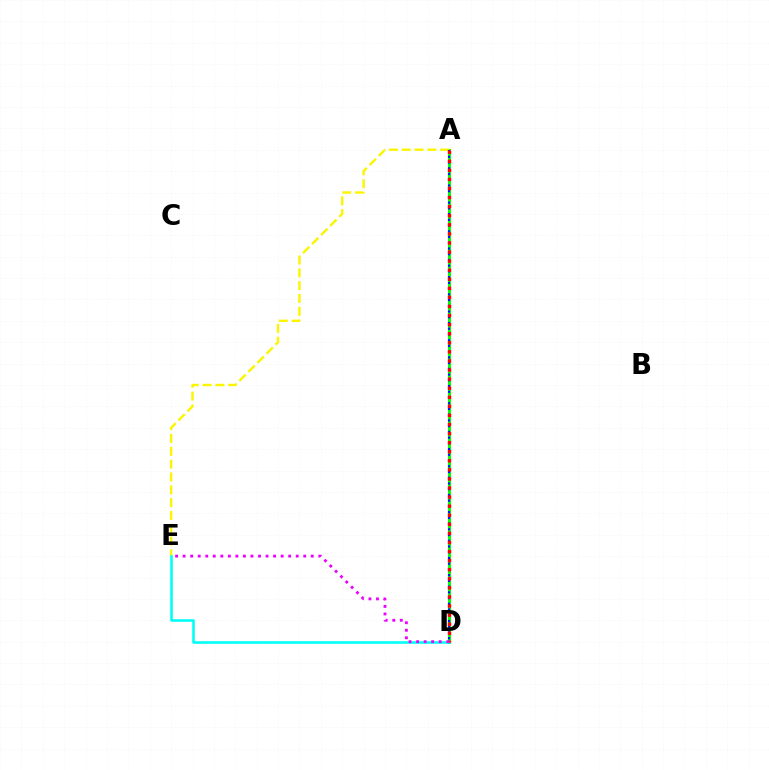{('A', 'D'): [{'color': '#08ff00', 'line_style': 'solid', 'thickness': 2.16}, {'color': '#0010ff', 'line_style': 'dotted', 'thickness': 1.56}, {'color': '#ff0000', 'line_style': 'dotted', 'thickness': 2.47}], ('A', 'E'): [{'color': '#fcf500', 'line_style': 'dashed', 'thickness': 1.74}], ('D', 'E'): [{'color': '#00fff6', 'line_style': 'solid', 'thickness': 1.87}, {'color': '#ee00ff', 'line_style': 'dotted', 'thickness': 2.05}]}